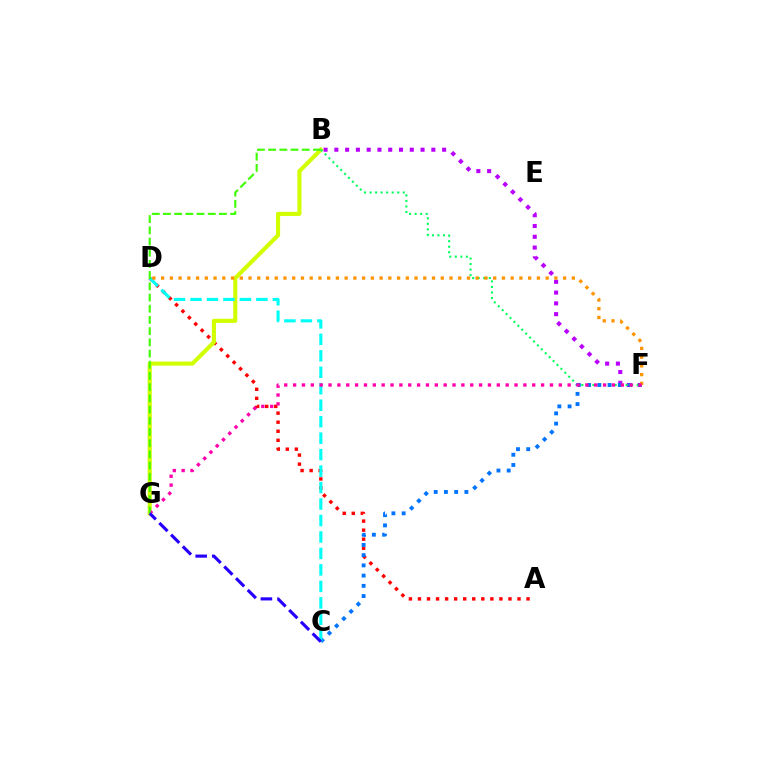{('A', 'D'): [{'color': '#ff0000', 'line_style': 'dotted', 'thickness': 2.46}], ('B', 'F'): [{'color': '#b900ff', 'line_style': 'dotted', 'thickness': 2.93}, {'color': '#00ff5c', 'line_style': 'dotted', 'thickness': 1.5}], ('B', 'G'): [{'color': '#d1ff00', 'line_style': 'solid', 'thickness': 2.95}, {'color': '#3dff00', 'line_style': 'dashed', 'thickness': 1.52}], ('C', 'F'): [{'color': '#0074ff', 'line_style': 'dotted', 'thickness': 2.78}], ('C', 'D'): [{'color': '#00fff6', 'line_style': 'dashed', 'thickness': 2.24}], ('D', 'F'): [{'color': '#ff9400', 'line_style': 'dotted', 'thickness': 2.37}], ('F', 'G'): [{'color': '#ff00ac', 'line_style': 'dotted', 'thickness': 2.41}], ('C', 'G'): [{'color': '#2500ff', 'line_style': 'dashed', 'thickness': 2.25}]}